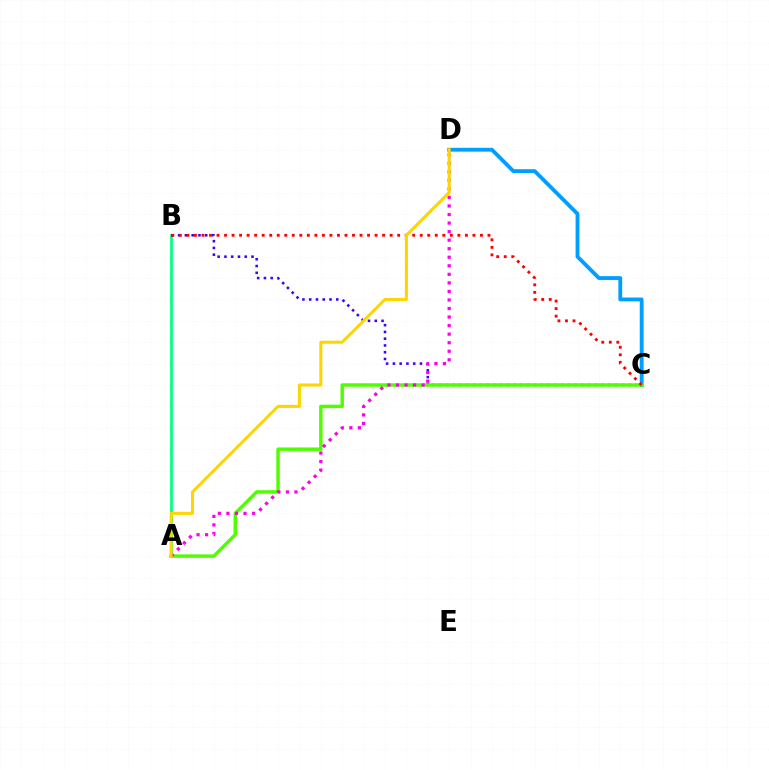{('A', 'B'): [{'color': '#00ff86', 'line_style': 'solid', 'thickness': 1.96}], ('B', 'C'): [{'color': '#3700ff', 'line_style': 'dotted', 'thickness': 1.84}, {'color': '#ff0000', 'line_style': 'dotted', 'thickness': 2.04}], ('C', 'D'): [{'color': '#009eff', 'line_style': 'solid', 'thickness': 2.76}], ('A', 'C'): [{'color': '#4fff00', 'line_style': 'solid', 'thickness': 2.49}], ('A', 'D'): [{'color': '#ff00ed', 'line_style': 'dotted', 'thickness': 2.32}, {'color': '#ffd500', 'line_style': 'solid', 'thickness': 2.2}]}